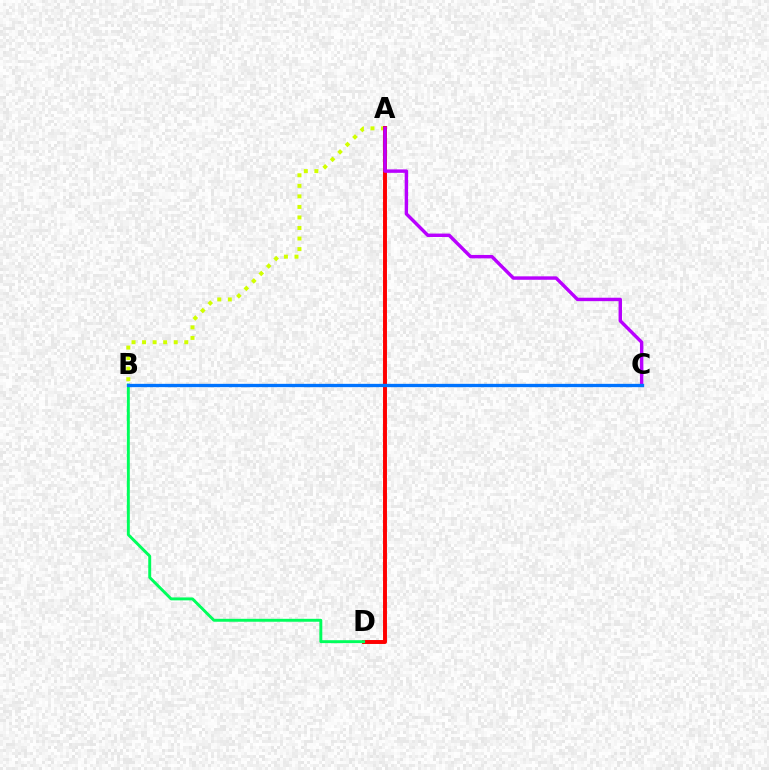{('A', 'B'): [{'color': '#d1ff00', 'line_style': 'dotted', 'thickness': 2.87}], ('A', 'D'): [{'color': '#ff0000', 'line_style': 'solid', 'thickness': 2.83}], ('B', 'D'): [{'color': '#00ff5c', 'line_style': 'solid', 'thickness': 2.11}], ('A', 'C'): [{'color': '#b900ff', 'line_style': 'solid', 'thickness': 2.47}], ('B', 'C'): [{'color': '#0074ff', 'line_style': 'solid', 'thickness': 2.39}]}